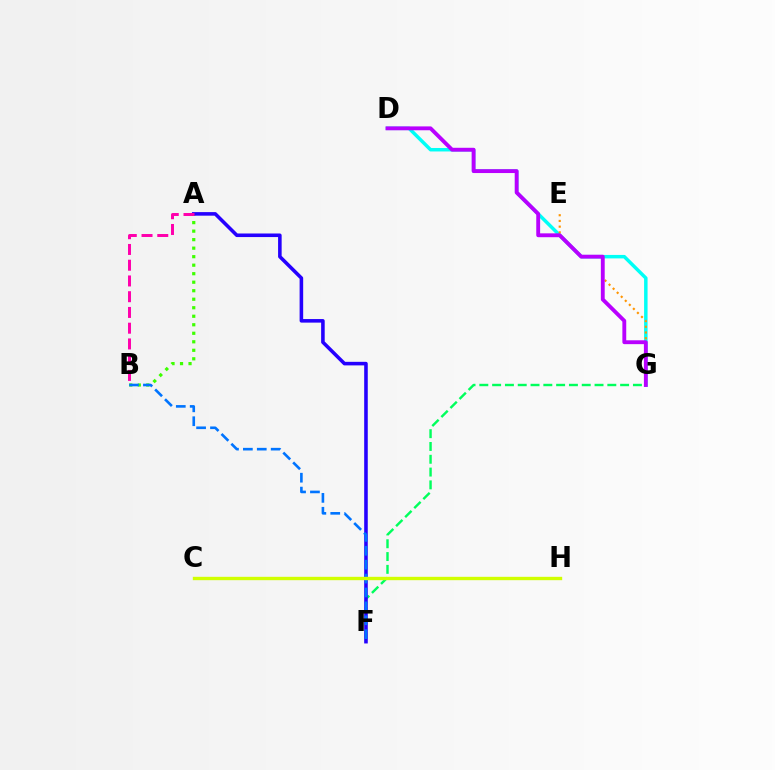{('D', 'G'): [{'color': '#00fff6', 'line_style': 'solid', 'thickness': 2.5}, {'color': '#b900ff', 'line_style': 'solid', 'thickness': 2.78}], ('A', 'B'): [{'color': '#3dff00', 'line_style': 'dotted', 'thickness': 2.31}, {'color': '#ff00ac', 'line_style': 'dashed', 'thickness': 2.14}], ('E', 'G'): [{'color': '#ff9400', 'line_style': 'dotted', 'thickness': 1.55}], ('F', 'G'): [{'color': '#00ff5c', 'line_style': 'dashed', 'thickness': 1.74}], ('A', 'F'): [{'color': '#2500ff', 'line_style': 'solid', 'thickness': 2.57}], ('B', 'F'): [{'color': '#0074ff', 'line_style': 'dashed', 'thickness': 1.89}], ('C', 'H'): [{'color': '#ff0000', 'line_style': 'solid', 'thickness': 1.84}, {'color': '#d1ff00', 'line_style': 'solid', 'thickness': 2.43}]}